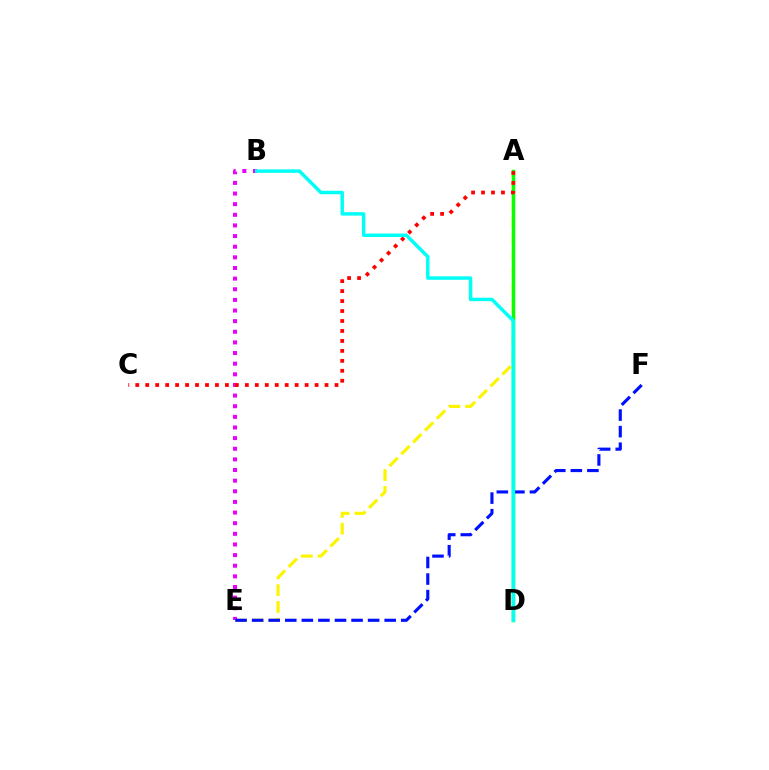{('A', 'E'): [{'color': '#fcf500', 'line_style': 'dashed', 'thickness': 2.28}], ('A', 'D'): [{'color': '#08ff00', 'line_style': 'solid', 'thickness': 2.51}], ('B', 'E'): [{'color': '#ee00ff', 'line_style': 'dotted', 'thickness': 2.89}], ('E', 'F'): [{'color': '#0010ff', 'line_style': 'dashed', 'thickness': 2.25}], ('A', 'C'): [{'color': '#ff0000', 'line_style': 'dotted', 'thickness': 2.71}], ('B', 'D'): [{'color': '#00fff6', 'line_style': 'solid', 'thickness': 2.49}]}